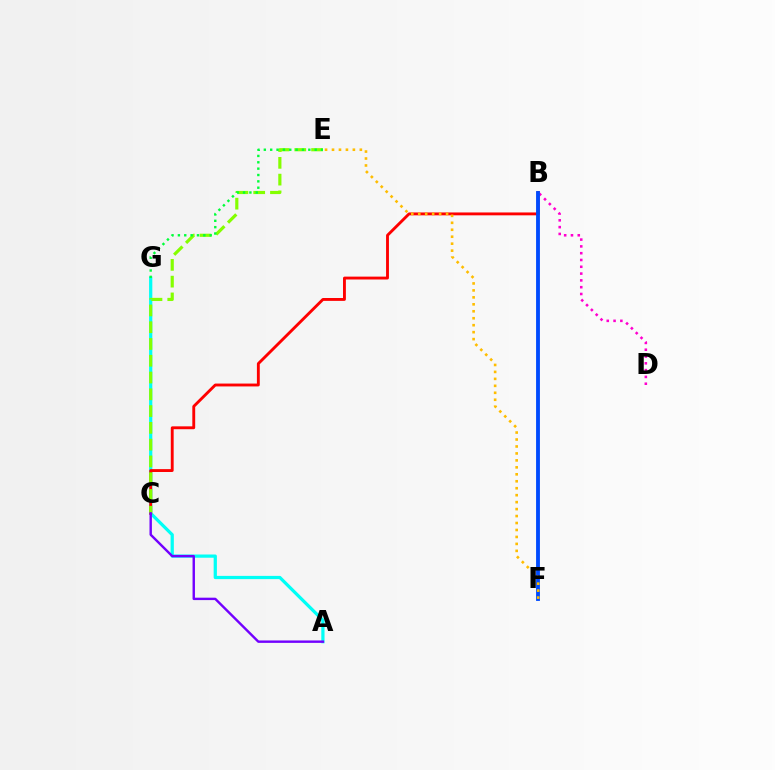{('A', 'G'): [{'color': '#00fff6', 'line_style': 'solid', 'thickness': 2.33}], ('B', 'C'): [{'color': '#ff0000', 'line_style': 'solid', 'thickness': 2.07}], ('C', 'E'): [{'color': '#84ff00', 'line_style': 'dashed', 'thickness': 2.28}], ('B', 'D'): [{'color': '#ff00cf', 'line_style': 'dotted', 'thickness': 1.85}], ('B', 'F'): [{'color': '#004bff', 'line_style': 'solid', 'thickness': 2.77}], ('E', 'G'): [{'color': '#00ff39', 'line_style': 'dotted', 'thickness': 1.73}], ('E', 'F'): [{'color': '#ffbd00', 'line_style': 'dotted', 'thickness': 1.89}], ('A', 'C'): [{'color': '#7200ff', 'line_style': 'solid', 'thickness': 1.74}]}